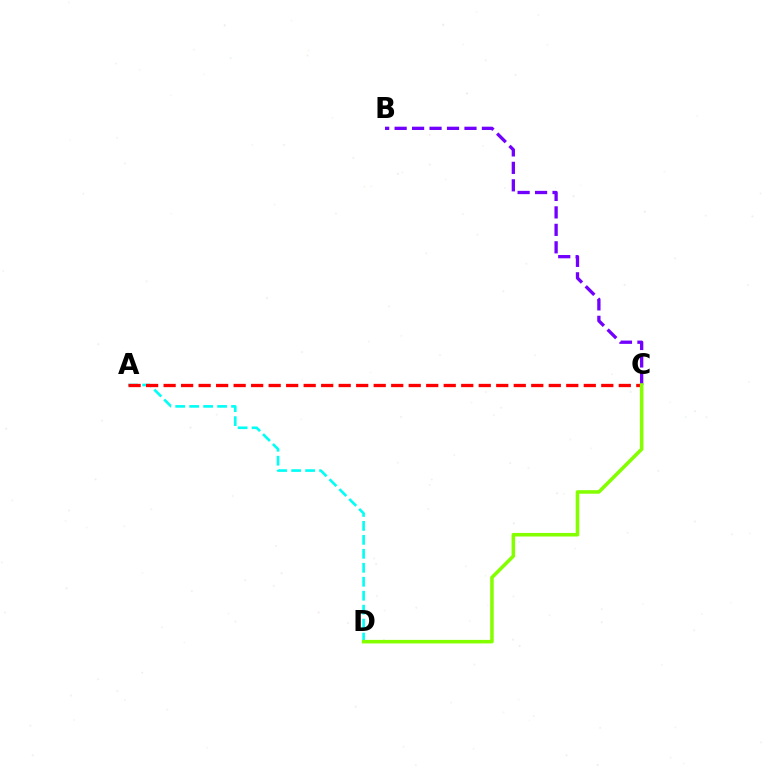{('A', 'D'): [{'color': '#00fff6', 'line_style': 'dashed', 'thickness': 1.9}], ('B', 'C'): [{'color': '#7200ff', 'line_style': 'dashed', 'thickness': 2.37}], ('A', 'C'): [{'color': '#ff0000', 'line_style': 'dashed', 'thickness': 2.38}], ('C', 'D'): [{'color': '#84ff00', 'line_style': 'solid', 'thickness': 2.56}]}